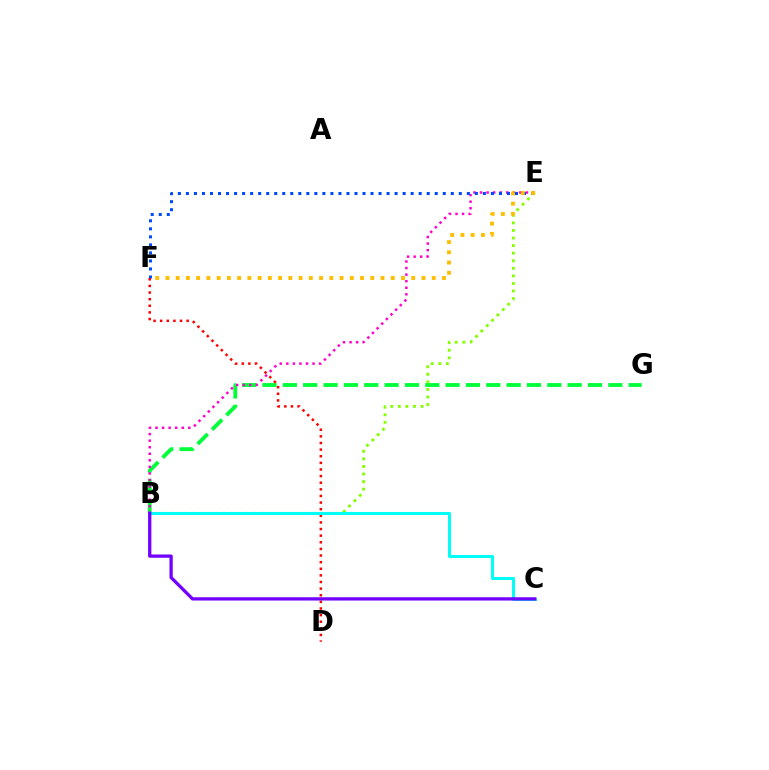{('B', 'G'): [{'color': '#00ff39', 'line_style': 'dashed', 'thickness': 2.76}], ('B', 'E'): [{'color': '#ff00cf', 'line_style': 'dotted', 'thickness': 1.78}, {'color': '#84ff00', 'line_style': 'dotted', 'thickness': 2.06}], ('E', 'F'): [{'color': '#004bff', 'line_style': 'dotted', 'thickness': 2.18}, {'color': '#ffbd00', 'line_style': 'dotted', 'thickness': 2.78}], ('D', 'F'): [{'color': '#ff0000', 'line_style': 'dotted', 'thickness': 1.8}], ('B', 'C'): [{'color': '#00fff6', 'line_style': 'solid', 'thickness': 2.19}, {'color': '#7200ff', 'line_style': 'solid', 'thickness': 2.36}]}